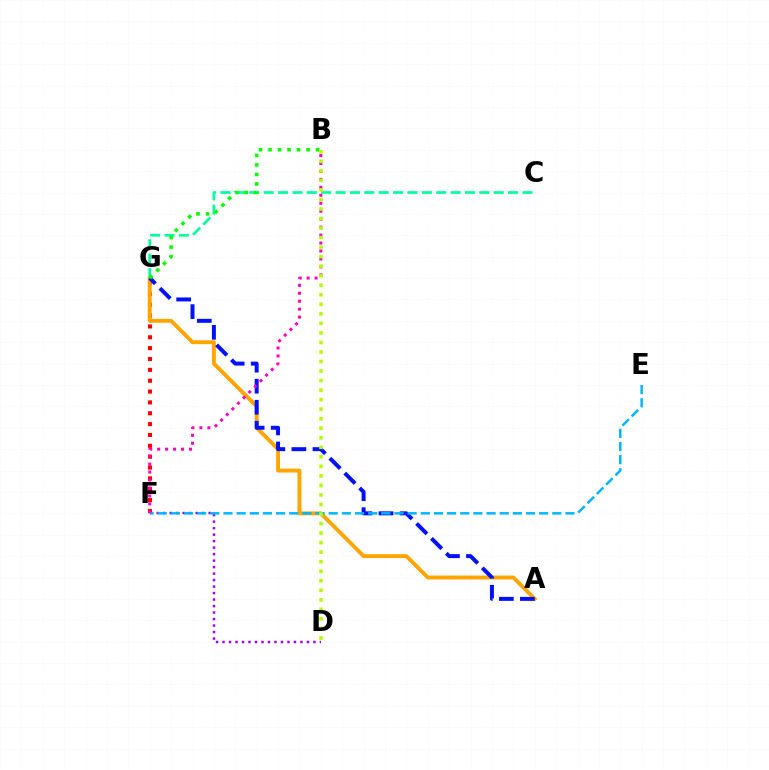{('D', 'F'): [{'color': '#9b00ff', 'line_style': 'dotted', 'thickness': 1.76}], ('F', 'G'): [{'color': '#ff0000', 'line_style': 'dotted', 'thickness': 2.95}], ('A', 'G'): [{'color': '#ffa500', 'line_style': 'solid', 'thickness': 2.81}, {'color': '#0010ff', 'line_style': 'dashed', 'thickness': 2.86}], ('C', 'G'): [{'color': '#00ff9d', 'line_style': 'dashed', 'thickness': 1.95}], ('E', 'F'): [{'color': '#00b5ff', 'line_style': 'dashed', 'thickness': 1.79}], ('B', 'G'): [{'color': '#08ff00', 'line_style': 'dotted', 'thickness': 2.58}], ('B', 'F'): [{'color': '#ff00bd', 'line_style': 'dotted', 'thickness': 2.16}], ('B', 'D'): [{'color': '#b3ff00', 'line_style': 'dotted', 'thickness': 2.59}]}